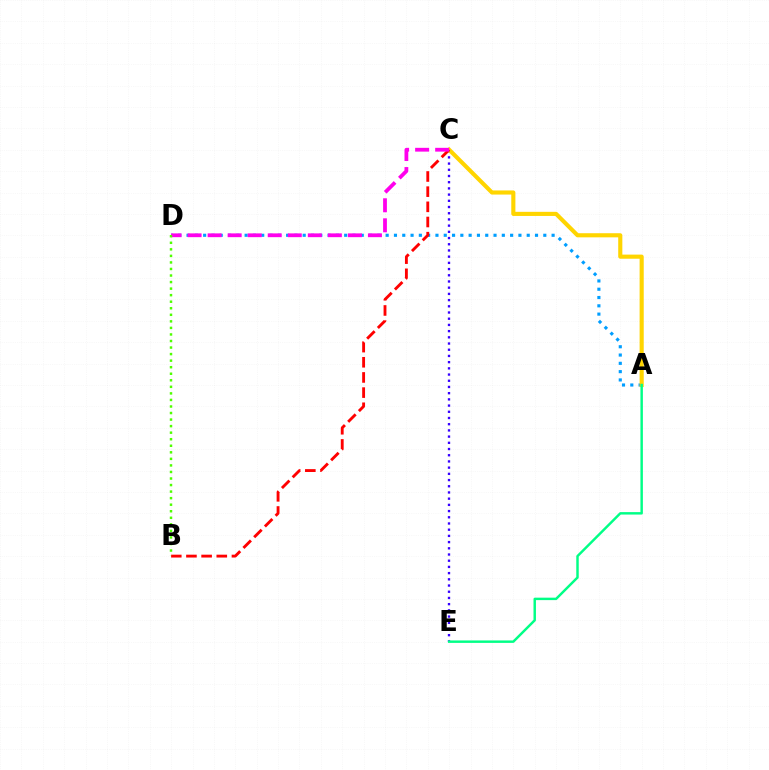{('A', 'D'): [{'color': '#009eff', 'line_style': 'dotted', 'thickness': 2.25}], ('C', 'E'): [{'color': '#3700ff', 'line_style': 'dotted', 'thickness': 1.69}], ('A', 'C'): [{'color': '#ffd500', 'line_style': 'solid', 'thickness': 2.97}], ('B', 'C'): [{'color': '#ff0000', 'line_style': 'dashed', 'thickness': 2.06}], ('C', 'D'): [{'color': '#ff00ed', 'line_style': 'dashed', 'thickness': 2.72}], ('B', 'D'): [{'color': '#4fff00', 'line_style': 'dotted', 'thickness': 1.78}], ('A', 'E'): [{'color': '#00ff86', 'line_style': 'solid', 'thickness': 1.76}]}